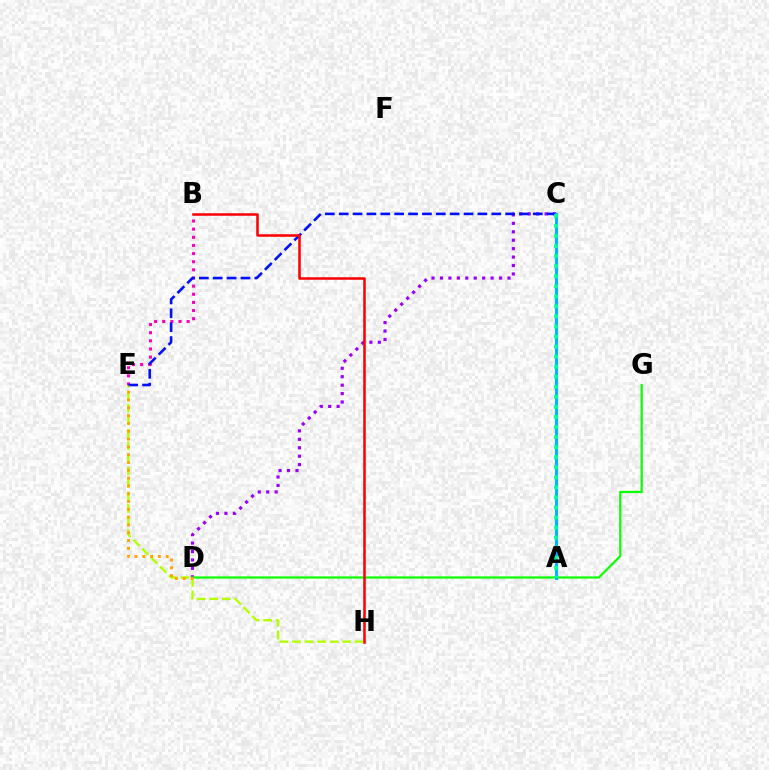{('C', 'D'): [{'color': '#9b00ff', 'line_style': 'dotted', 'thickness': 2.29}], ('D', 'G'): [{'color': '#08ff00', 'line_style': 'solid', 'thickness': 1.57}], ('B', 'E'): [{'color': '#ff00bd', 'line_style': 'dotted', 'thickness': 2.21}], ('E', 'H'): [{'color': '#b3ff00', 'line_style': 'dashed', 'thickness': 1.71}], ('C', 'E'): [{'color': '#0010ff', 'line_style': 'dashed', 'thickness': 1.88}], ('D', 'E'): [{'color': '#ffa500', 'line_style': 'dotted', 'thickness': 2.12}], ('B', 'H'): [{'color': '#ff0000', 'line_style': 'solid', 'thickness': 1.83}], ('A', 'C'): [{'color': '#00b5ff', 'line_style': 'solid', 'thickness': 2.23}, {'color': '#00ff9d', 'line_style': 'dotted', 'thickness': 2.73}]}